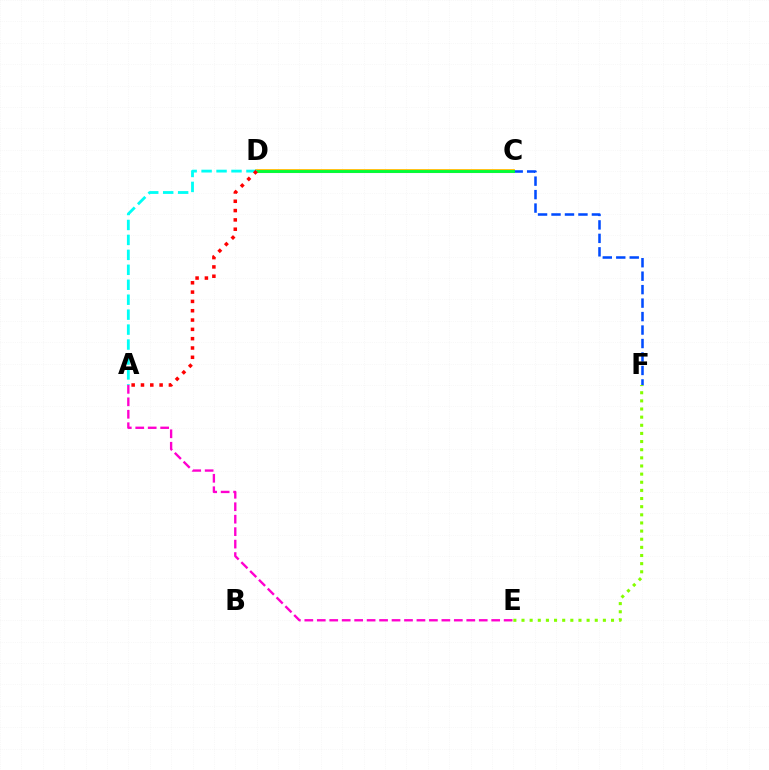{('C', 'D'): [{'color': '#7200ff', 'line_style': 'solid', 'thickness': 2.2}, {'color': '#ffbd00', 'line_style': 'solid', 'thickness': 2.73}, {'color': '#00ff39', 'line_style': 'solid', 'thickness': 2.07}], ('A', 'E'): [{'color': '#ff00cf', 'line_style': 'dashed', 'thickness': 1.69}], ('C', 'F'): [{'color': '#004bff', 'line_style': 'dashed', 'thickness': 1.83}], ('A', 'D'): [{'color': '#00fff6', 'line_style': 'dashed', 'thickness': 2.03}, {'color': '#ff0000', 'line_style': 'dotted', 'thickness': 2.53}], ('E', 'F'): [{'color': '#84ff00', 'line_style': 'dotted', 'thickness': 2.21}]}